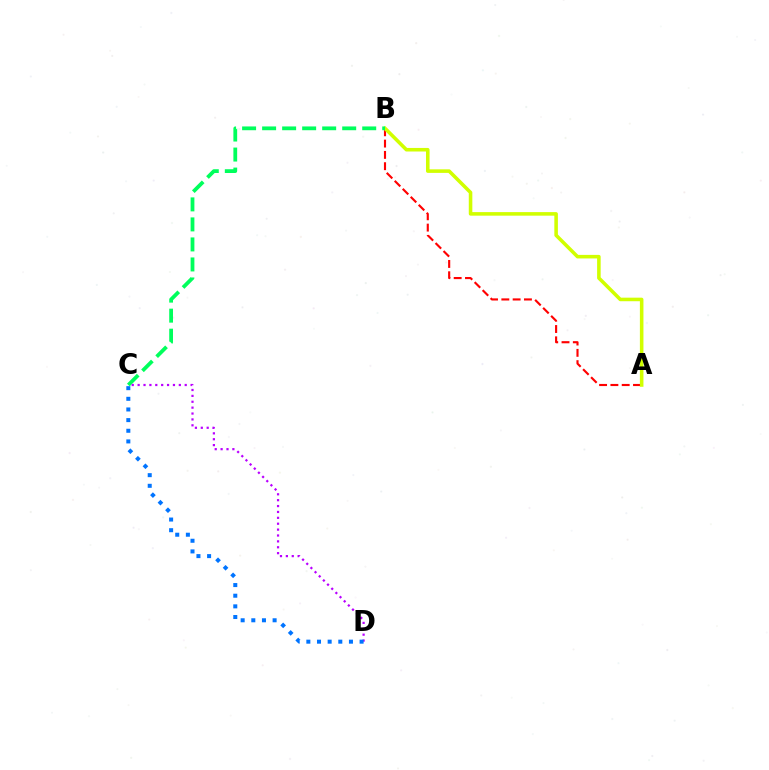{('A', 'B'): [{'color': '#ff0000', 'line_style': 'dashed', 'thickness': 1.54}, {'color': '#d1ff00', 'line_style': 'solid', 'thickness': 2.56}], ('B', 'C'): [{'color': '#00ff5c', 'line_style': 'dashed', 'thickness': 2.72}], ('C', 'D'): [{'color': '#b900ff', 'line_style': 'dotted', 'thickness': 1.6}, {'color': '#0074ff', 'line_style': 'dotted', 'thickness': 2.89}]}